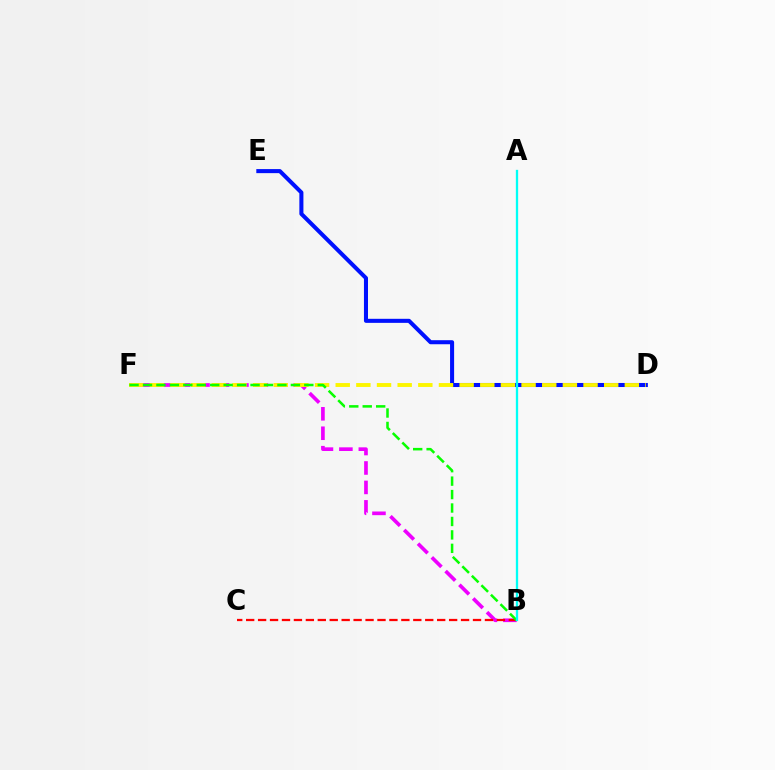{('B', 'F'): [{'color': '#ee00ff', 'line_style': 'dashed', 'thickness': 2.64}, {'color': '#08ff00', 'line_style': 'dashed', 'thickness': 1.83}], ('D', 'E'): [{'color': '#0010ff', 'line_style': 'solid', 'thickness': 2.92}], ('B', 'C'): [{'color': '#ff0000', 'line_style': 'dashed', 'thickness': 1.62}], ('D', 'F'): [{'color': '#fcf500', 'line_style': 'dashed', 'thickness': 2.81}], ('A', 'B'): [{'color': '#00fff6', 'line_style': 'solid', 'thickness': 1.66}]}